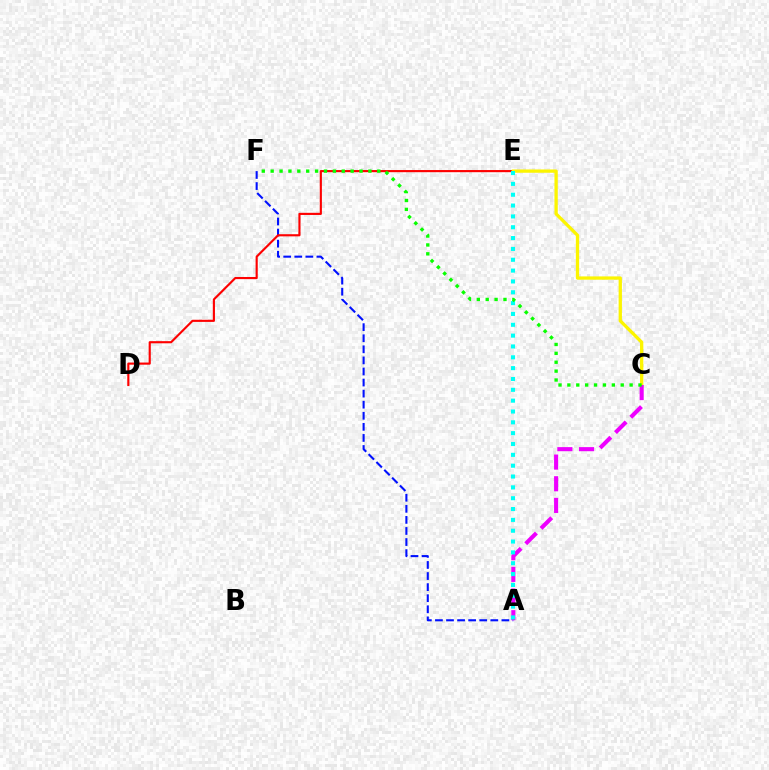{('A', 'F'): [{'color': '#0010ff', 'line_style': 'dashed', 'thickness': 1.5}], ('D', 'E'): [{'color': '#ff0000', 'line_style': 'solid', 'thickness': 1.54}], ('C', 'E'): [{'color': '#fcf500', 'line_style': 'solid', 'thickness': 2.37}], ('A', 'C'): [{'color': '#ee00ff', 'line_style': 'dashed', 'thickness': 2.94}], ('A', 'E'): [{'color': '#00fff6', 'line_style': 'dotted', 'thickness': 2.94}], ('C', 'F'): [{'color': '#08ff00', 'line_style': 'dotted', 'thickness': 2.41}]}